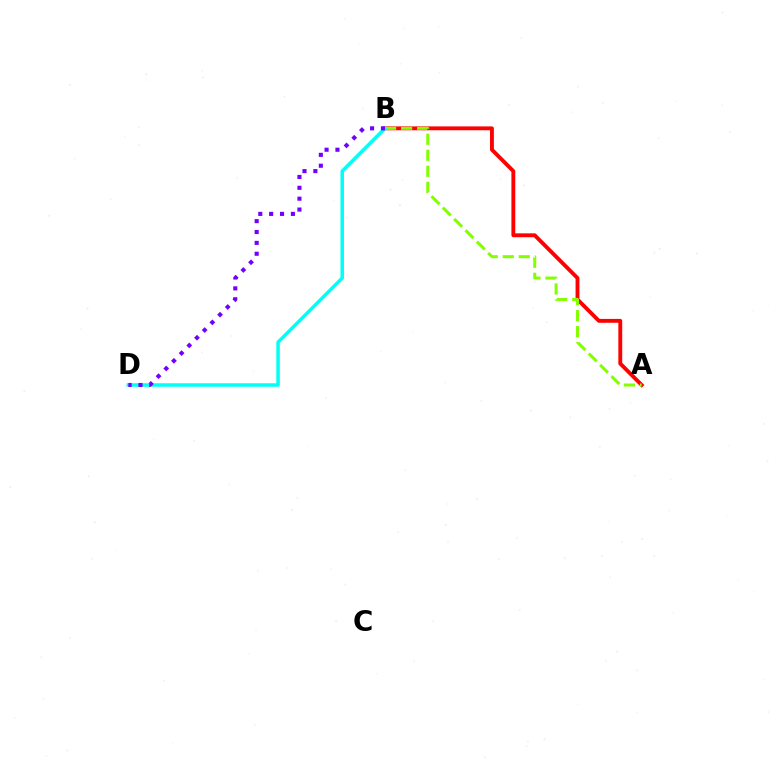{('A', 'B'): [{'color': '#ff0000', 'line_style': 'solid', 'thickness': 2.78}, {'color': '#84ff00', 'line_style': 'dashed', 'thickness': 2.18}], ('B', 'D'): [{'color': '#00fff6', 'line_style': 'solid', 'thickness': 2.52}, {'color': '#7200ff', 'line_style': 'dotted', 'thickness': 2.95}]}